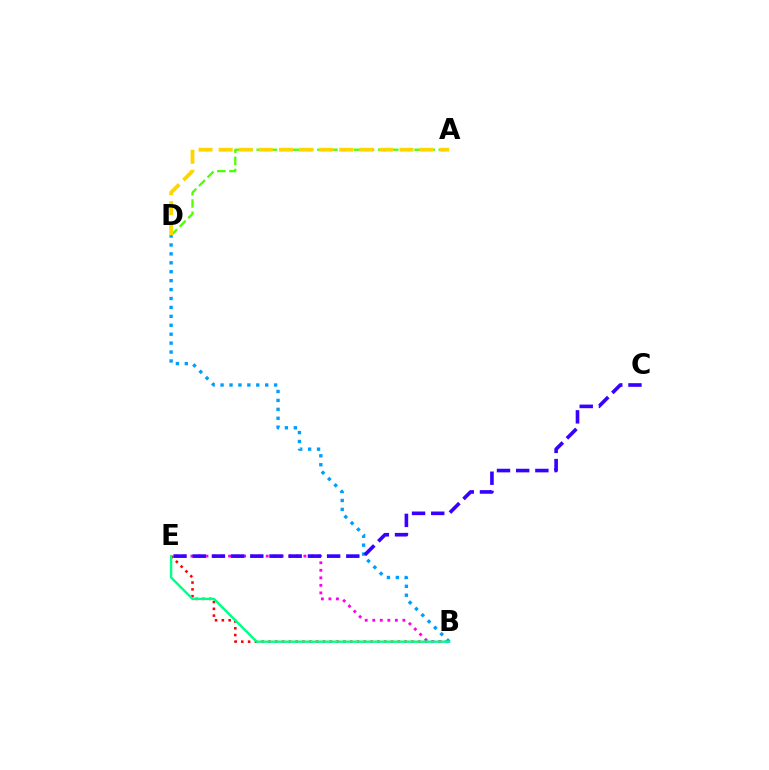{('A', 'D'): [{'color': '#4fff00', 'line_style': 'dashed', 'thickness': 1.65}, {'color': '#ffd500', 'line_style': 'dashed', 'thickness': 2.73}], ('B', 'E'): [{'color': '#ff0000', 'line_style': 'dotted', 'thickness': 1.85}, {'color': '#ff00ed', 'line_style': 'dotted', 'thickness': 2.05}, {'color': '#00ff86', 'line_style': 'solid', 'thickness': 1.72}], ('B', 'D'): [{'color': '#009eff', 'line_style': 'dotted', 'thickness': 2.42}], ('C', 'E'): [{'color': '#3700ff', 'line_style': 'dashed', 'thickness': 2.61}]}